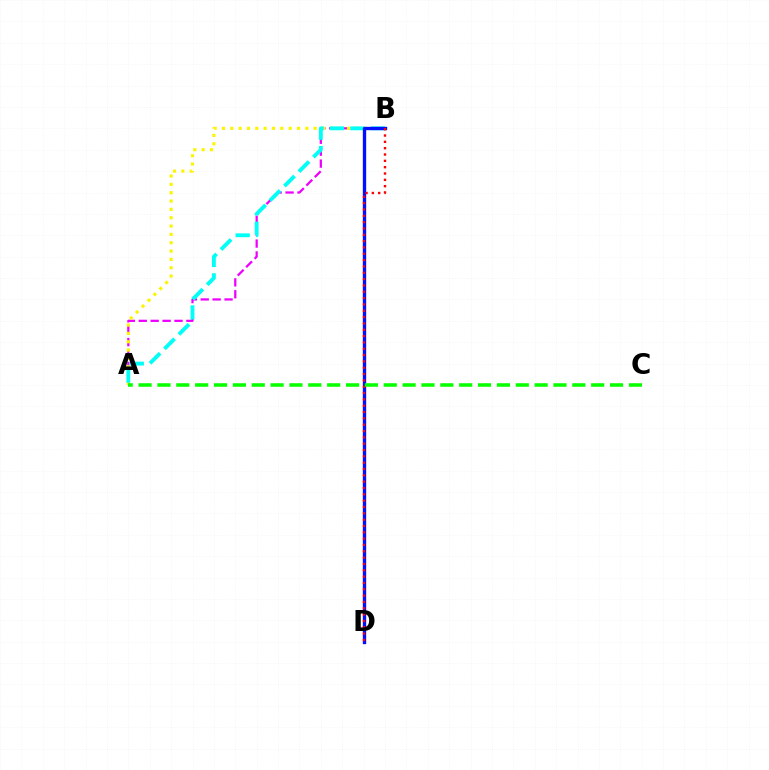{('A', 'B'): [{'color': '#ee00ff', 'line_style': 'dashed', 'thickness': 1.62}, {'color': '#fcf500', 'line_style': 'dotted', 'thickness': 2.27}, {'color': '#00fff6', 'line_style': 'dashed', 'thickness': 2.78}], ('B', 'D'): [{'color': '#0010ff', 'line_style': 'solid', 'thickness': 2.41}, {'color': '#ff0000', 'line_style': 'dotted', 'thickness': 1.72}], ('A', 'C'): [{'color': '#08ff00', 'line_style': 'dashed', 'thickness': 2.56}]}